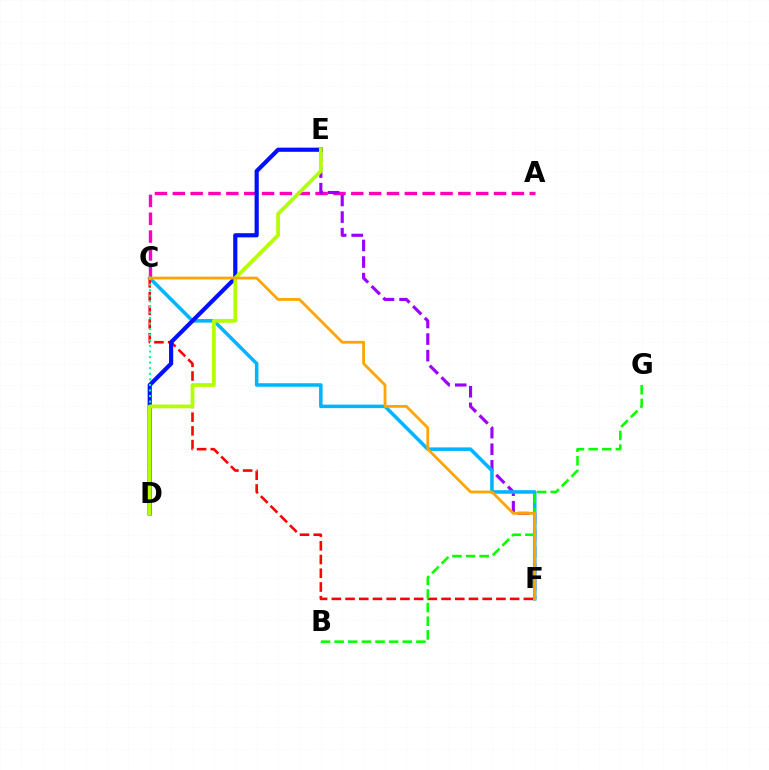{('A', 'C'): [{'color': '#ff00bd', 'line_style': 'dashed', 'thickness': 2.42}], ('E', 'F'): [{'color': '#9b00ff', 'line_style': 'dashed', 'thickness': 2.25}], ('C', 'F'): [{'color': '#00b5ff', 'line_style': 'solid', 'thickness': 2.55}, {'color': '#ff0000', 'line_style': 'dashed', 'thickness': 1.86}, {'color': '#ffa500', 'line_style': 'solid', 'thickness': 2.01}], ('D', 'E'): [{'color': '#0010ff', 'line_style': 'solid', 'thickness': 2.99}, {'color': '#b3ff00', 'line_style': 'solid', 'thickness': 2.69}], ('B', 'G'): [{'color': '#08ff00', 'line_style': 'dashed', 'thickness': 1.85}], ('C', 'D'): [{'color': '#00ff9d', 'line_style': 'dotted', 'thickness': 1.51}]}